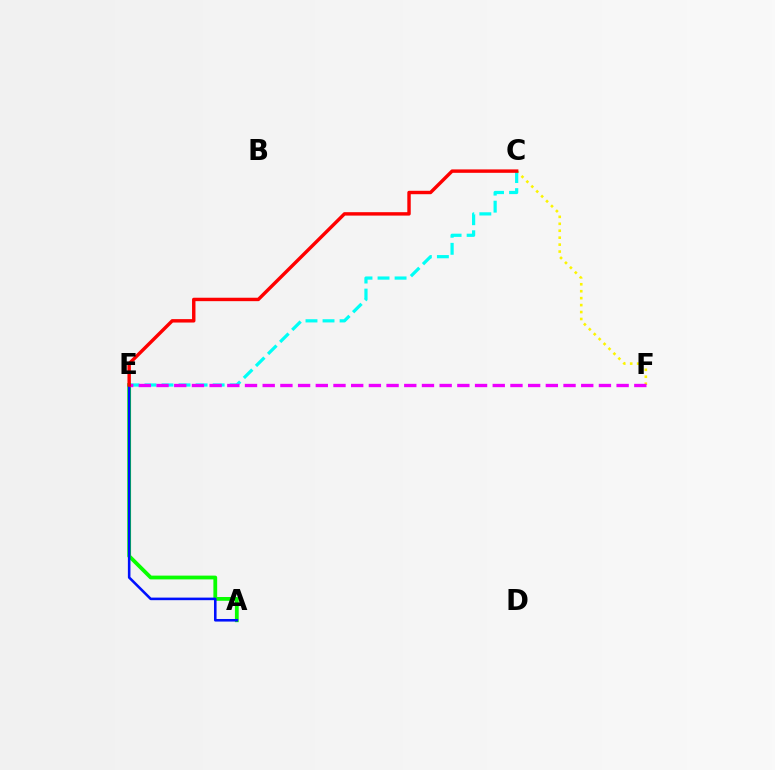{('C', 'F'): [{'color': '#fcf500', 'line_style': 'dotted', 'thickness': 1.89}], ('A', 'E'): [{'color': '#08ff00', 'line_style': 'solid', 'thickness': 2.73}, {'color': '#0010ff', 'line_style': 'solid', 'thickness': 1.85}], ('C', 'E'): [{'color': '#00fff6', 'line_style': 'dashed', 'thickness': 2.32}, {'color': '#ff0000', 'line_style': 'solid', 'thickness': 2.46}], ('E', 'F'): [{'color': '#ee00ff', 'line_style': 'dashed', 'thickness': 2.4}]}